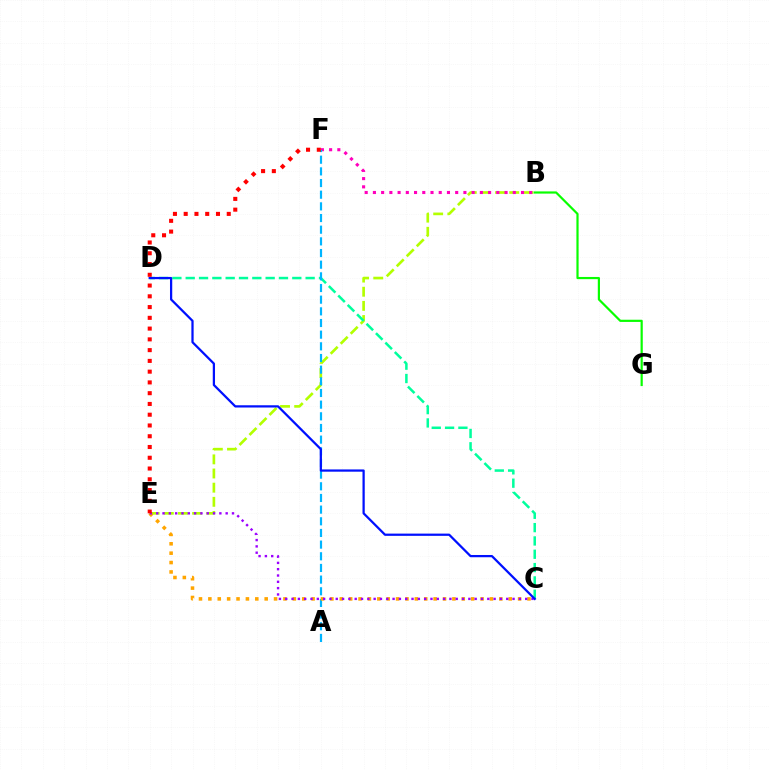{('B', 'E'): [{'color': '#b3ff00', 'line_style': 'dashed', 'thickness': 1.92}], ('B', 'F'): [{'color': '#ff00bd', 'line_style': 'dotted', 'thickness': 2.24}], ('C', 'D'): [{'color': '#00ff9d', 'line_style': 'dashed', 'thickness': 1.81}, {'color': '#0010ff', 'line_style': 'solid', 'thickness': 1.62}], ('A', 'F'): [{'color': '#00b5ff', 'line_style': 'dashed', 'thickness': 1.58}], ('B', 'G'): [{'color': '#08ff00', 'line_style': 'solid', 'thickness': 1.58}], ('C', 'E'): [{'color': '#ffa500', 'line_style': 'dotted', 'thickness': 2.55}, {'color': '#9b00ff', 'line_style': 'dotted', 'thickness': 1.72}], ('E', 'F'): [{'color': '#ff0000', 'line_style': 'dotted', 'thickness': 2.92}]}